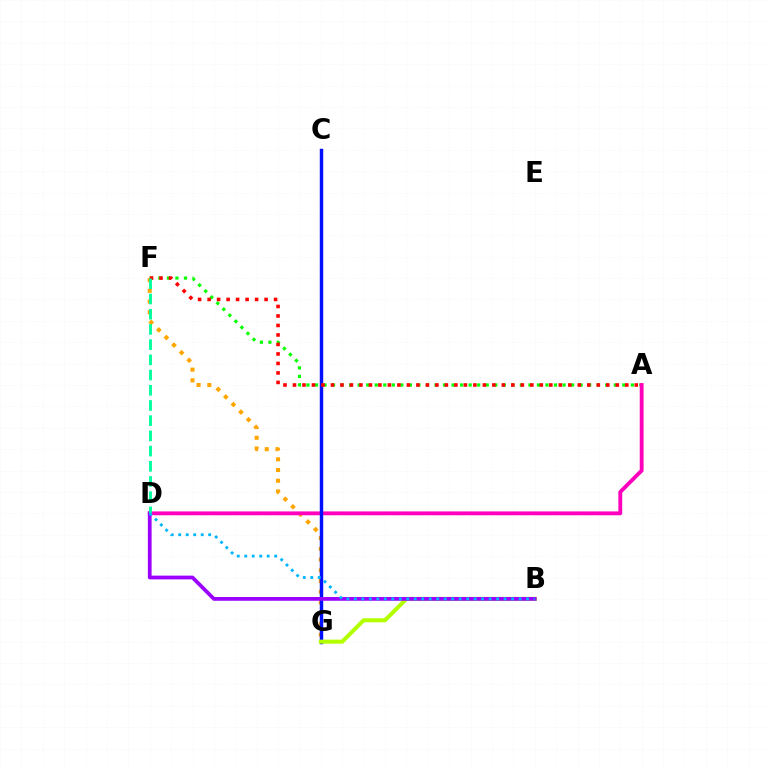{('A', 'F'): [{'color': '#08ff00', 'line_style': 'dotted', 'thickness': 2.32}, {'color': '#ff0000', 'line_style': 'dotted', 'thickness': 2.58}], ('F', 'G'): [{'color': '#ffa500', 'line_style': 'dotted', 'thickness': 2.91}], ('A', 'D'): [{'color': '#ff00bd', 'line_style': 'solid', 'thickness': 2.77}], ('C', 'G'): [{'color': '#0010ff', 'line_style': 'solid', 'thickness': 2.47}], ('B', 'G'): [{'color': '#b3ff00', 'line_style': 'solid', 'thickness': 2.91}], ('B', 'D'): [{'color': '#9b00ff', 'line_style': 'solid', 'thickness': 2.71}, {'color': '#00b5ff', 'line_style': 'dotted', 'thickness': 2.03}], ('D', 'F'): [{'color': '#00ff9d', 'line_style': 'dashed', 'thickness': 2.07}]}